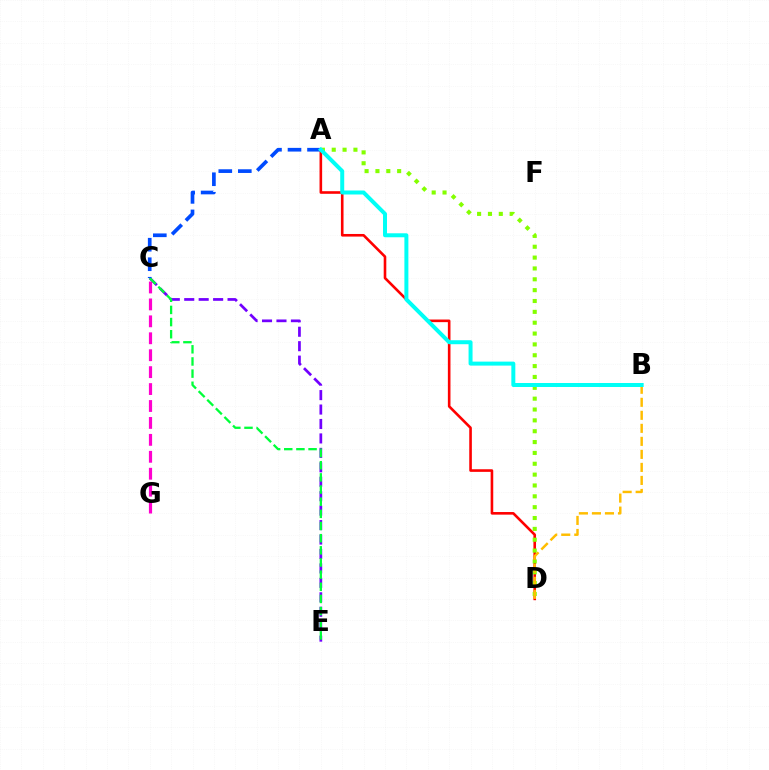{('C', 'E'): [{'color': '#7200ff', 'line_style': 'dashed', 'thickness': 1.96}, {'color': '#00ff39', 'line_style': 'dashed', 'thickness': 1.65}], ('A', 'D'): [{'color': '#ff0000', 'line_style': 'solid', 'thickness': 1.88}, {'color': '#84ff00', 'line_style': 'dotted', 'thickness': 2.95}], ('C', 'G'): [{'color': '#ff00cf', 'line_style': 'dashed', 'thickness': 2.3}], ('A', 'C'): [{'color': '#004bff', 'line_style': 'dashed', 'thickness': 2.65}], ('B', 'D'): [{'color': '#ffbd00', 'line_style': 'dashed', 'thickness': 1.77}], ('A', 'B'): [{'color': '#00fff6', 'line_style': 'solid', 'thickness': 2.87}]}